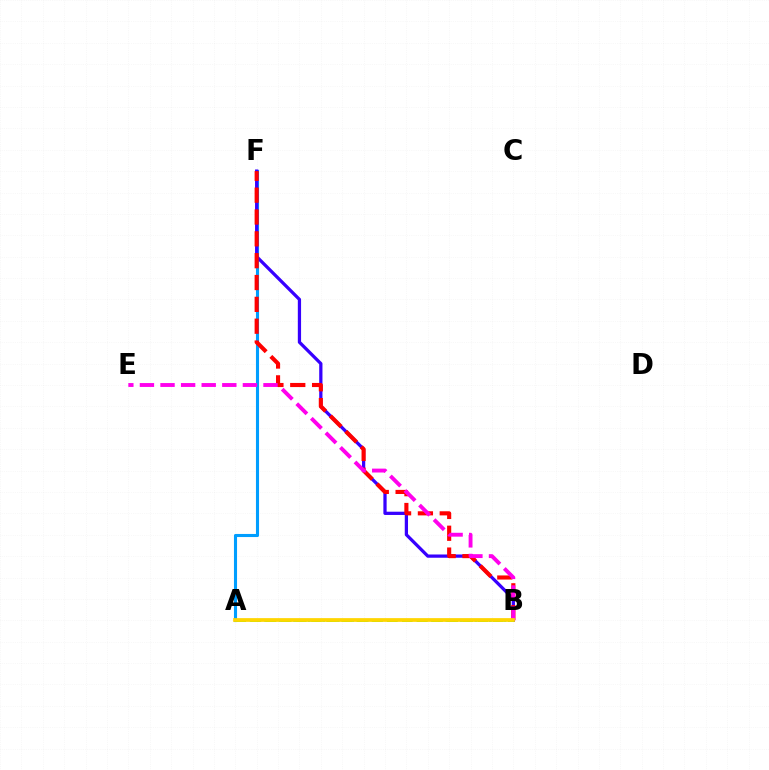{('A', 'F'): [{'color': '#009eff', 'line_style': 'solid', 'thickness': 2.23}], ('B', 'F'): [{'color': '#3700ff', 'line_style': 'solid', 'thickness': 2.34}, {'color': '#ff0000', 'line_style': 'dashed', 'thickness': 2.97}], ('A', 'B'): [{'color': '#00ff86', 'line_style': 'dotted', 'thickness': 1.97}, {'color': '#4fff00', 'line_style': 'dashed', 'thickness': 2.06}, {'color': '#ffd500', 'line_style': 'solid', 'thickness': 2.69}], ('B', 'E'): [{'color': '#ff00ed', 'line_style': 'dashed', 'thickness': 2.8}]}